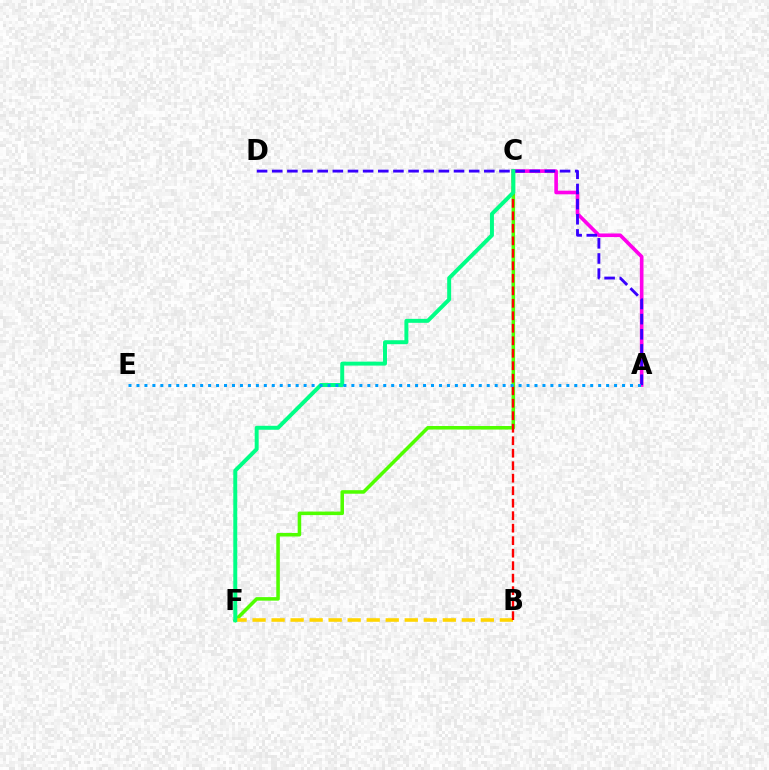{('C', 'F'): [{'color': '#4fff00', 'line_style': 'solid', 'thickness': 2.55}, {'color': '#00ff86', 'line_style': 'solid', 'thickness': 2.85}], ('A', 'C'): [{'color': '#ff00ed', 'line_style': 'solid', 'thickness': 2.61}], ('B', 'F'): [{'color': '#ffd500', 'line_style': 'dashed', 'thickness': 2.58}], ('A', 'D'): [{'color': '#3700ff', 'line_style': 'dashed', 'thickness': 2.06}], ('B', 'C'): [{'color': '#ff0000', 'line_style': 'dashed', 'thickness': 1.7}], ('A', 'E'): [{'color': '#009eff', 'line_style': 'dotted', 'thickness': 2.16}]}